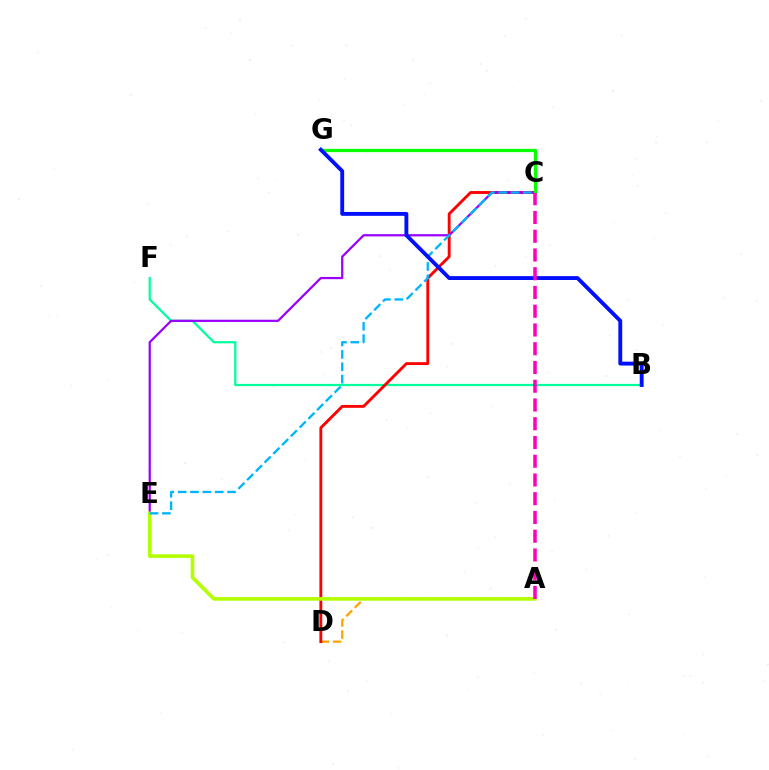{('B', 'F'): [{'color': '#00ff9d', 'line_style': 'solid', 'thickness': 1.61}], ('A', 'D'): [{'color': '#ffa500', 'line_style': 'dashed', 'thickness': 1.64}], ('C', 'D'): [{'color': '#ff0000', 'line_style': 'solid', 'thickness': 2.07}], ('C', 'E'): [{'color': '#9b00ff', 'line_style': 'solid', 'thickness': 1.61}, {'color': '#00b5ff', 'line_style': 'dashed', 'thickness': 1.68}], ('A', 'E'): [{'color': '#b3ff00', 'line_style': 'solid', 'thickness': 2.62}], ('C', 'G'): [{'color': '#08ff00', 'line_style': 'solid', 'thickness': 2.34}], ('B', 'G'): [{'color': '#0010ff', 'line_style': 'solid', 'thickness': 2.78}], ('A', 'C'): [{'color': '#ff00bd', 'line_style': 'dashed', 'thickness': 2.55}]}